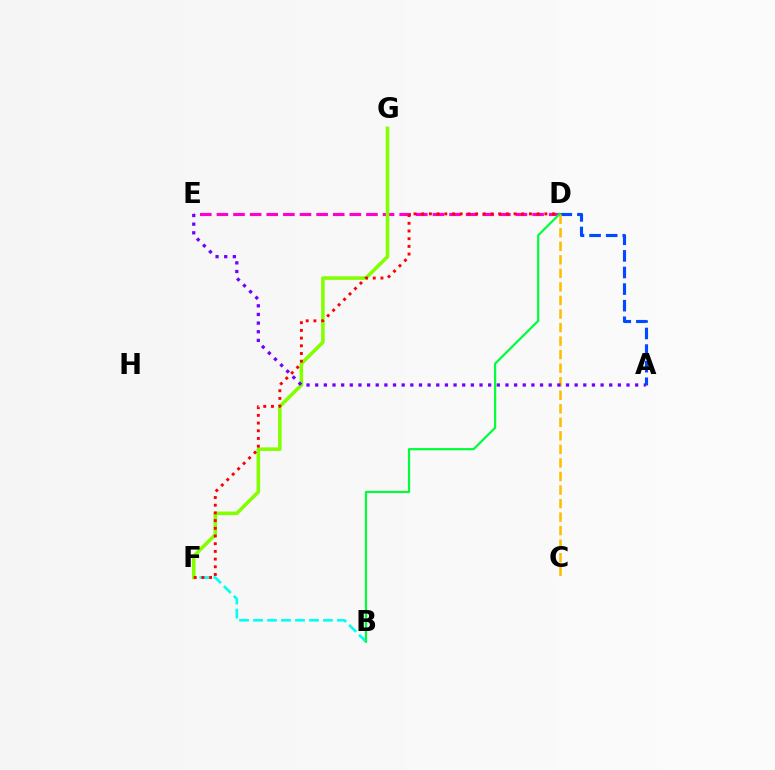{('D', 'E'): [{'color': '#ff00cf', 'line_style': 'dashed', 'thickness': 2.26}], ('A', 'D'): [{'color': '#004bff', 'line_style': 'dashed', 'thickness': 2.25}], ('C', 'D'): [{'color': '#ffbd00', 'line_style': 'dashed', 'thickness': 1.84}], ('B', 'F'): [{'color': '#00fff6', 'line_style': 'dashed', 'thickness': 1.9}], ('F', 'G'): [{'color': '#84ff00', 'line_style': 'solid', 'thickness': 2.56}], ('B', 'D'): [{'color': '#00ff39', 'line_style': 'solid', 'thickness': 1.59}], ('D', 'F'): [{'color': '#ff0000', 'line_style': 'dotted', 'thickness': 2.09}], ('A', 'E'): [{'color': '#7200ff', 'line_style': 'dotted', 'thickness': 2.35}]}